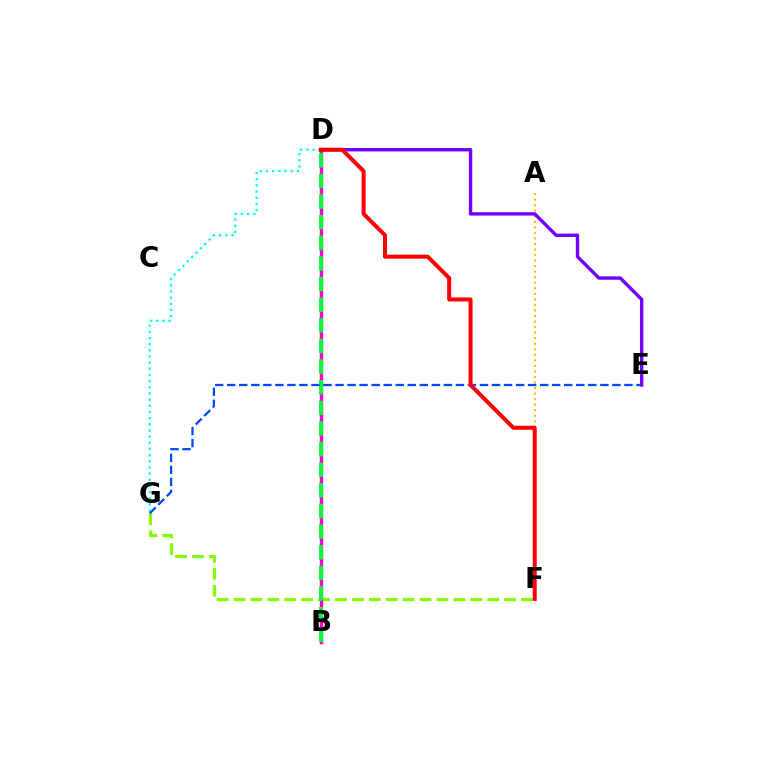{('A', 'F'): [{'color': '#ffbd00', 'line_style': 'dotted', 'thickness': 1.51}], ('F', 'G'): [{'color': '#84ff00', 'line_style': 'dashed', 'thickness': 2.3}], ('D', 'G'): [{'color': '#00fff6', 'line_style': 'dotted', 'thickness': 1.68}], ('B', 'D'): [{'color': '#ff00cf', 'line_style': 'solid', 'thickness': 2.45}, {'color': '#00ff39', 'line_style': 'dashed', 'thickness': 2.8}], ('E', 'G'): [{'color': '#004bff', 'line_style': 'dashed', 'thickness': 1.64}], ('D', 'E'): [{'color': '#7200ff', 'line_style': 'solid', 'thickness': 2.44}], ('D', 'F'): [{'color': '#ff0000', 'line_style': 'solid', 'thickness': 2.88}]}